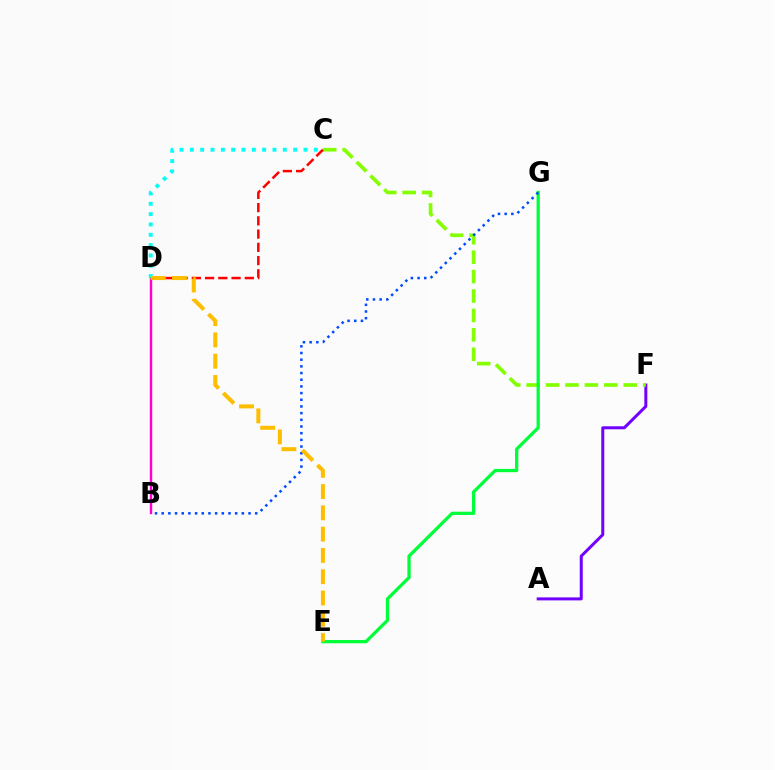{('A', 'F'): [{'color': '#7200ff', 'line_style': 'solid', 'thickness': 2.16}], ('C', 'F'): [{'color': '#84ff00', 'line_style': 'dashed', 'thickness': 2.64}], ('E', 'G'): [{'color': '#00ff39', 'line_style': 'solid', 'thickness': 2.34}], ('C', 'D'): [{'color': '#ff0000', 'line_style': 'dashed', 'thickness': 1.8}, {'color': '#00fff6', 'line_style': 'dotted', 'thickness': 2.81}], ('B', 'G'): [{'color': '#004bff', 'line_style': 'dotted', 'thickness': 1.81}], ('B', 'D'): [{'color': '#ff00cf', 'line_style': 'solid', 'thickness': 1.72}], ('D', 'E'): [{'color': '#ffbd00', 'line_style': 'dashed', 'thickness': 2.89}]}